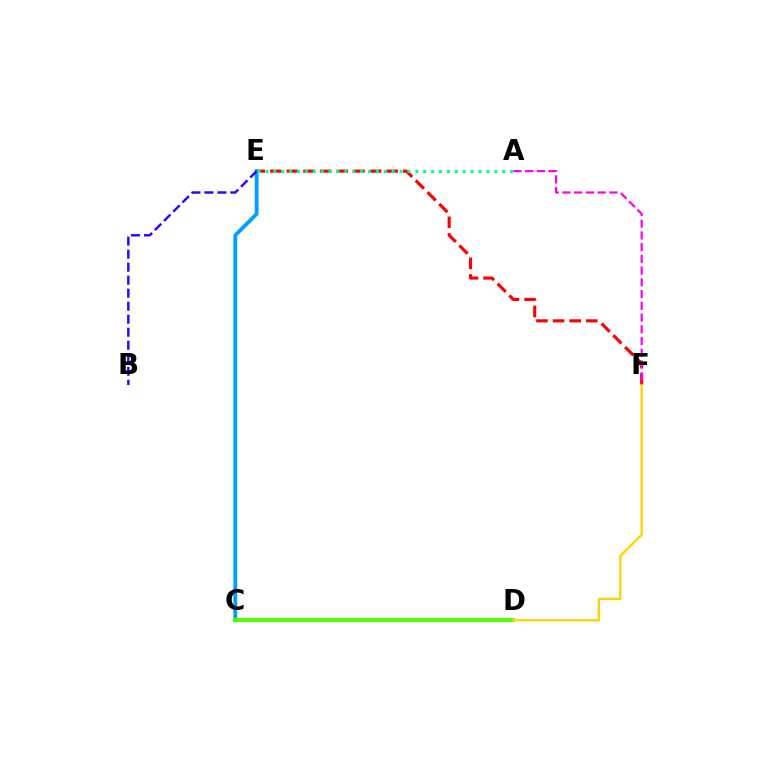{('E', 'F'): [{'color': '#ff0000', 'line_style': 'dashed', 'thickness': 2.26}], ('A', 'F'): [{'color': '#ff00ed', 'line_style': 'dashed', 'thickness': 1.59}], ('C', 'E'): [{'color': '#009eff', 'line_style': 'solid', 'thickness': 2.77}], ('C', 'D'): [{'color': '#4fff00', 'line_style': 'solid', 'thickness': 2.84}], ('B', 'E'): [{'color': '#3700ff', 'line_style': 'dashed', 'thickness': 1.77}], ('A', 'E'): [{'color': '#00ff86', 'line_style': 'dotted', 'thickness': 2.14}], ('D', 'F'): [{'color': '#ffd500', 'line_style': 'solid', 'thickness': 1.69}]}